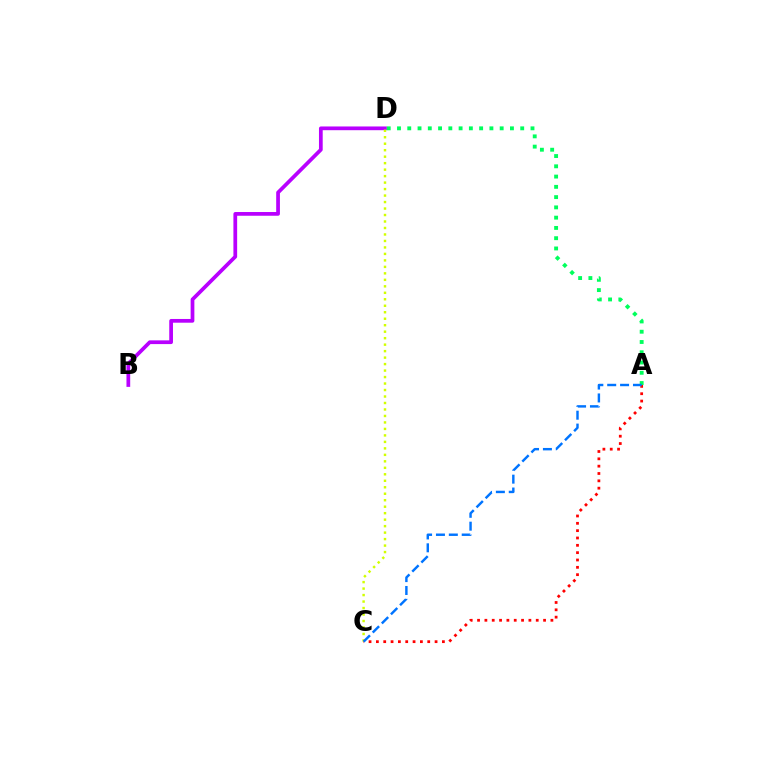{('B', 'D'): [{'color': '#b900ff', 'line_style': 'solid', 'thickness': 2.69}], ('A', 'D'): [{'color': '#00ff5c', 'line_style': 'dotted', 'thickness': 2.79}], ('C', 'D'): [{'color': '#d1ff00', 'line_style': 'dotted', 'thickness': 1.76}], ('A', 'C'): [{'color': '#ff0000', 'line_style': 'dotted', 'thickness': 1.99}, {'color': '#0074ff', 'line_style': 'dashed', 'thickness': 1.75}]}